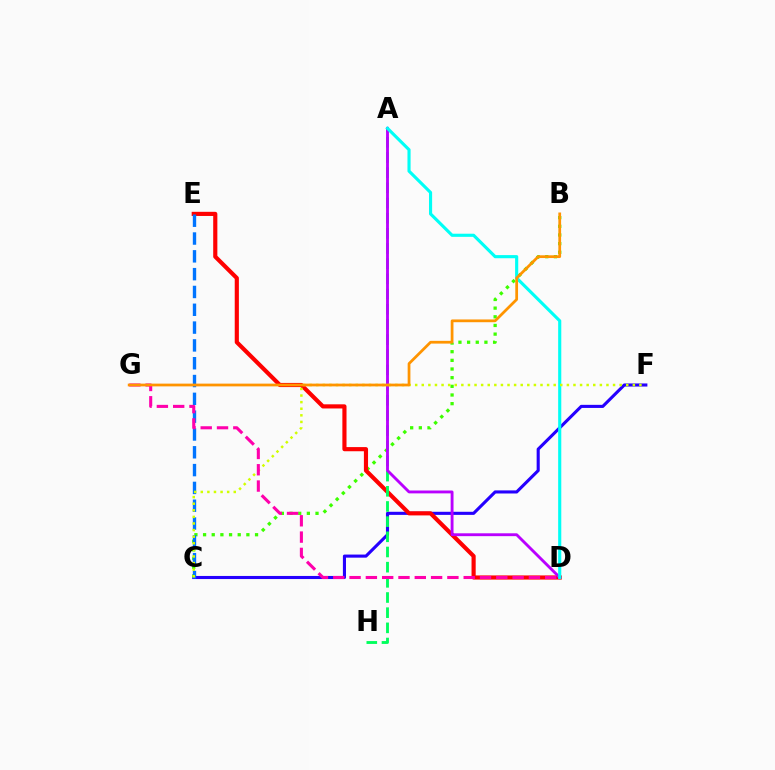{('C', 'F'): [{'color': '#2500ff', 'line_style': 'solid', 'thickness': 2.23}, {'color': '#d1ff00', 'line_style': 'dotted', 'thickness': 1.79}], ('B', 'C'): [{'color': '#3dff00', 'line_style': 'dotted', 'thickness': 2.35}], ('D', 'E'): [{'color': '#ff0000', 'line_style': 'solid', 'thickness': 2.99}], ('A', 'H'): [{'color': '#00ff5c', 'line_style': 'dashed', 'thickness': 2.06}], ('A', 'D'): [{'color': '#b900ff', 'line_style': 'solid', 'thickness': 2.06}, {'color': '#00fff6', 'line_style': 'solid', 'thickness': 2.25}], ('C', 'E'): [{'color': '#0074ff', 'line_style': 'dashed', 'thickness': 2.42}], ('D', 'G'): [{'color': '#ff00ac', 'line_style': 'dashed', 'thickness': 2.21}], ('B', 'G'): [{'color': '#ff9400', 'line_style': 'solid', 'thickness': 1.98}]}